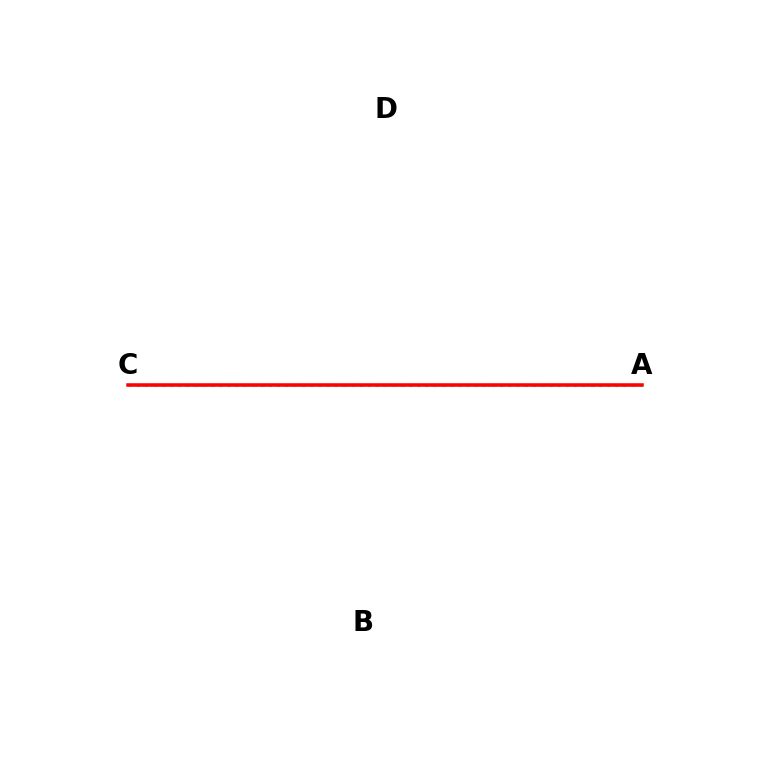{('A', 'C'): [{'color': '#7200ff', 'line_style': 'dashed', 'thickness': 1.52}, {'color': '#00fff6', 'line_style': 'dotted', 'thickness': 2.24}, {'color': '#84ff00', 'line_style': 'dotted', 'thickness': 1.91}, {'color': '#ff0000', 'line_style': 'solid', 'thickness': 2.53}]}